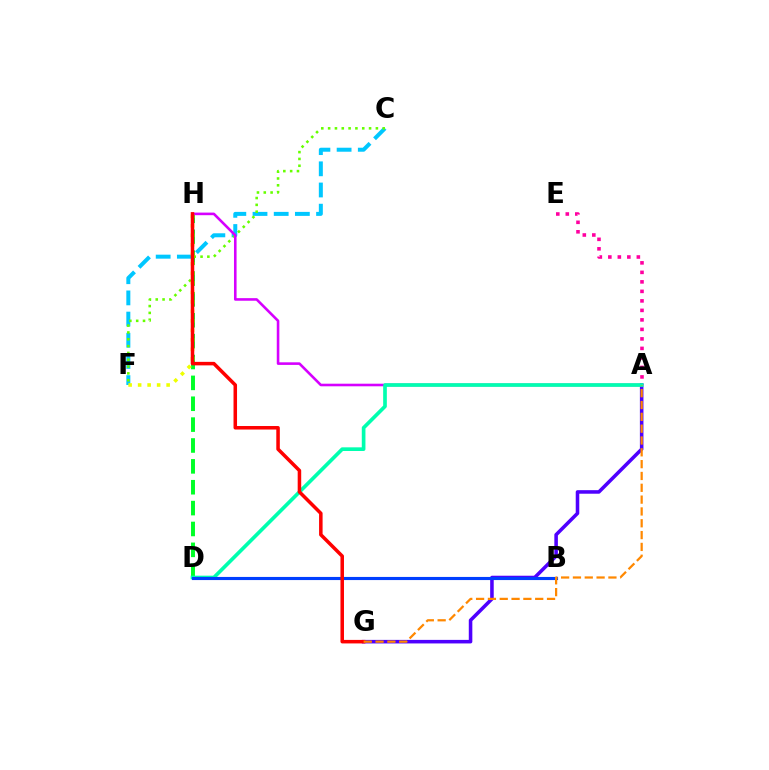{('C', 'F'): [{'color': '#00c7ff', 'line_style': 'dashed', 'thickness': 2.88}, {'color': '#66ff00', 'line_style': 'dotted', 'thickness': 1.85}], ('A', 'E'): [{'color': '#ff00a0', 'line_style': 'dotted', 'thickness': 2.58}], ('D', 'H'): [{'color': '#00ff27', 'line_style': 'dashed', 'thickness': 2.84}], ('A', 'G'): [{'color': '#4f00ff', 'line_style': 'solid', 'thickness': 2.56}, {'color': '#ff8800', 'line_style': 'dashed', 'thickness': 1.61}], ('A', 'H'): [{'color': '#d600ff', 'line_style': 'solid', 'thickness': 1.87}], ('F', 'H'): [{'color': '#eeff00', 'line_style': 'dotted', 'thickness': 2.58}], ('A', 'D'): [{'color': '#00ffaf', 'line_style': 'solid', 'thickness': 2.64}], ('B', 'D'): [{'color': '#003fff', 'line_style': 'solid', 'thickness': 2.25}], ('G', 'H'): [{'color': '#ff0000', 'line_style': 'solid', 'thickness': 2.54}]}